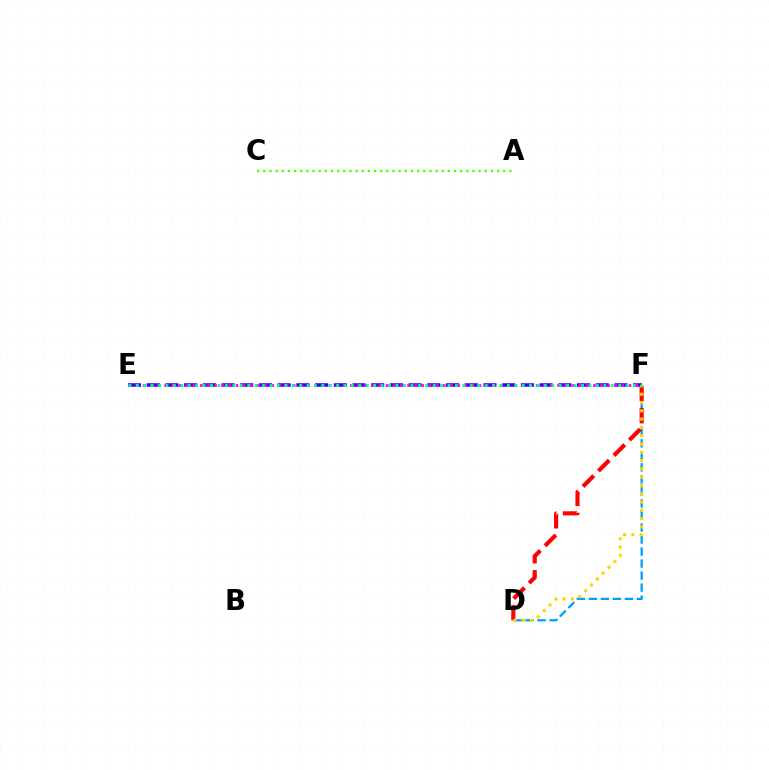{('E', 'F'): [{'color': '#3700ff', 'line_style': 'dashed', 'thickness': 2.54}, {'color': '#ff00ed', 'line_style': 'dotted', 'thickness': 1.94}, {'color': '#00ff86', 'line_style': 'dotted', 'thickness': 2.02}], ('A', 'C'): [{'color': '#4fff00', 'line_style': 'dotted', 'thickness': 1.67}], ('D', 'F'): [{'color': '#009eff', 'line_style': 'dashed', 'thickness': 1.63}, {'color': '#ff0000', 'line_style': 'dashed', 'thickness': 2.97}, {'color': '#ffd500', 'line_style': 'dotted', 'thickness': 2.25}]}